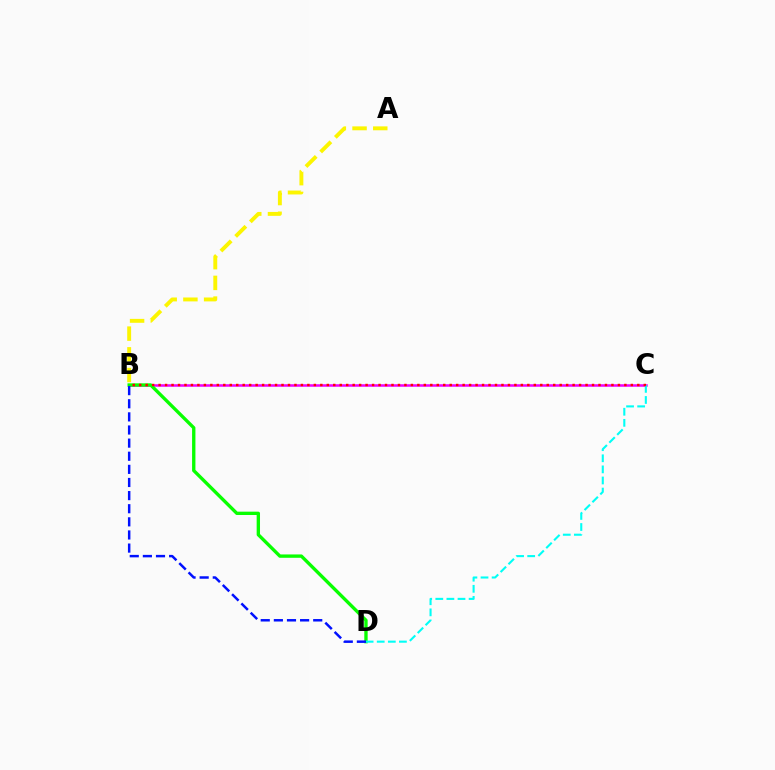{('A', 'B'): [{'color': '#fcf500', 'line_style': 'dashed', 'thickness': 2.81}], ('B', 'C'): [{'color': '#ee00ff', 'line_style': 'solid', 'thickness': 1.81}, {'color': '#ff0000', 'line_style': 'dotted', 'thickness': 1.76}], ('B', 'D'): [{'color': '#08ff00', 'line_style': 'solid', 'thickness': 2.41}, {'color': '#0010ff', 'line_style': 'dashed', 'thickness': 1.78}], ('C', 'D'): [{'color': '#00fff6', 'line_style': 'dashed', 'thickness': 1.51}]}